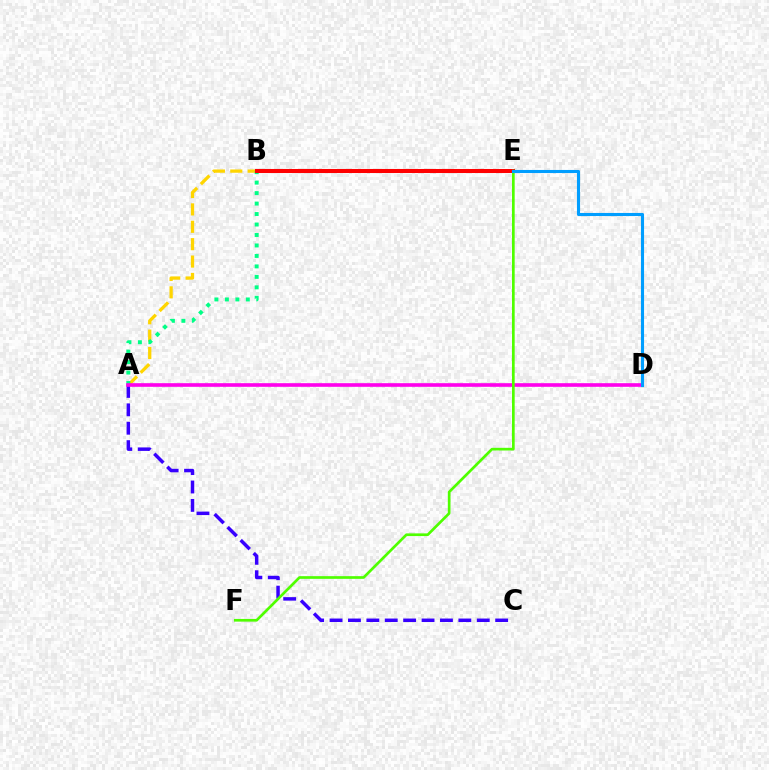{('A', 'E'): [{'color': '#ffd500', 'line_style': 'dashed', 'thickness': 2.36}], ('A', 'C'): [{'color': '#3700ff', 'line_style': 'dashed', 'thickness': 2.5}], ('A', 'B'): [{'color': '#00ff86', 'line_style': 'dotted', 'thickness': 2.85}], ('A', 'D'): [{'color': '#ff00ed', 'line_style': 'solid', 'thickness': 2.61}], ('B', 'E'): [{'color': '#ff0000', 'line_style': 'solid', 'thickness': 2.91}], ('E', 'F'): [{'color': '#4fff00', 'line_style': 'solid', 'thickness': 1.94}], ('D', 'E'): [{'color': '#009eff', 'line_style': 'solid', 'thickness': 2.23}]}